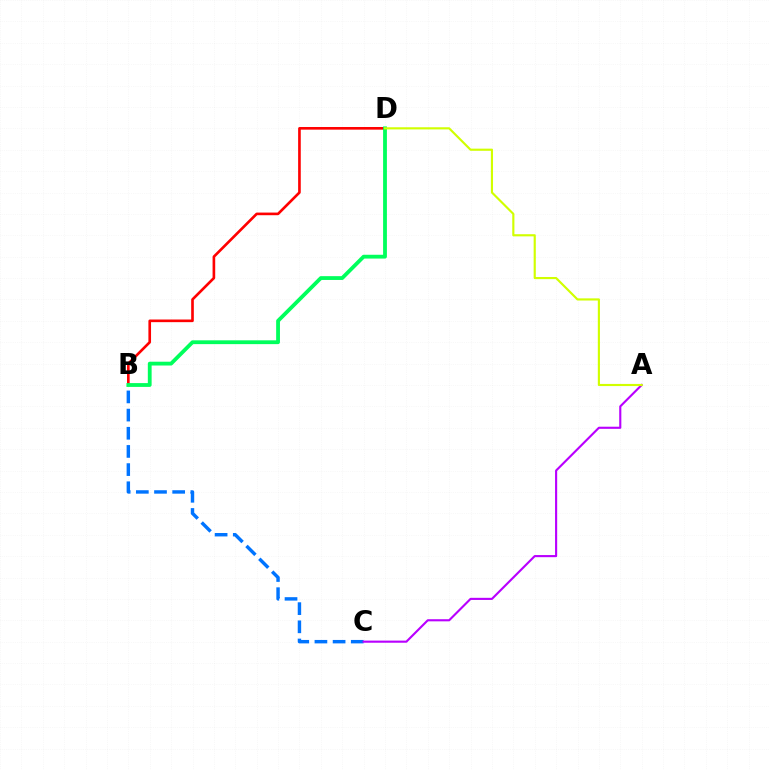{('B', 'C'): [{'color': '#0074ff', 'line_style': 'dashed', 'thickness': 2.47}], ('B', 'D'): [{'color': '#ff0000', 'line_style': 'solid', 'thickness': 1.9}, {'color': '#00ff5c', 'line_style': 'solid', 'thickness': 2.74}], ('A', 'C'): [{'color': '#b900ff', 'line_style': 'solid', 'thickness': 1.53}], ('A', 'D'): [{'color': '#d1ff00', 'line_style': 'solid', 'thickness': 1.55}]}